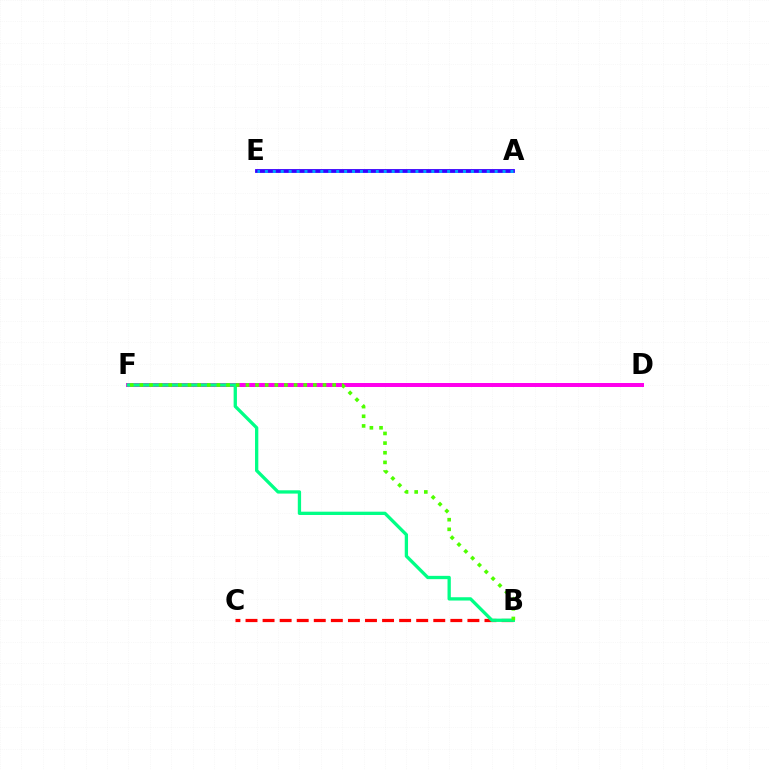{('D', 'F'): [{'color': '#ff00ed', 'line_style': 'solid', 'thickness': 2.87}], ('B', 'C'): [{'color': '#ff0000', 'line_style': 'dashed', 'thickness': 2.32}], ('B', 'F'): [{'color': '#00ff86', 'line_style': 'solid', 'thickness': 2.38}, {'color': '#4fff00', 'line_style': 'dotted', 'thickness': 2.62}], ('A', 'E'): [{'color': '#ffd500', 'line_style': 'dotted', 'thickness': 1.54}, {'color': '#3700ff', 'line_style': 'solid', 'thickness': 2.74}, {'color': '#009eff', 'line_style': 'dotted', 'thickness': 2.15}]}